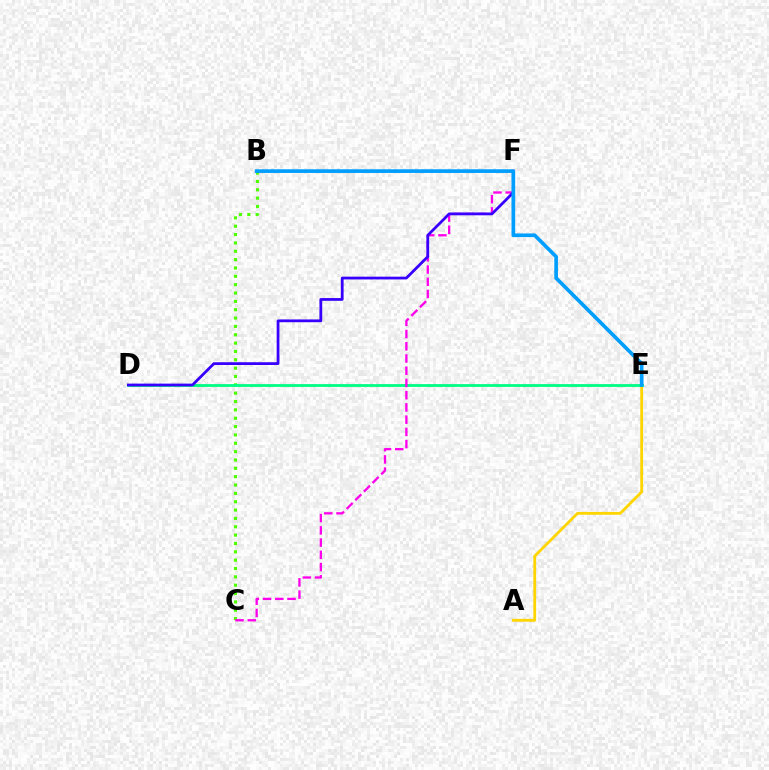{('B', 'F'): [{'color': '#ff0000', 'line_style': 'dotted', 'thickness': 1.51}], ('B', 'C'): [{'color': '#4fff00', 'line_style': 'dotted', 'thickness': 2.27}], ('A', 'E'): [{'color': '#ffd500', 'line_style': 'solid', 'thickness': 2.03}], ('D', 'E'): [{'color': '#00ff86', 'line_style': 'solid', 'thickness': 2.04}], ('C', 'F'): [{'color': '#ff00ed', 'line_style': 'dashed', 'thickness': 1.66}], ('D', 'F'): [{'color': '#3700ff', 'line_style': 'solid', 'thickness': 2.0}], ('B', 'E'): [{'color': '#009eff', 'line_style': 'solid', 'thickness': 2.64}]}